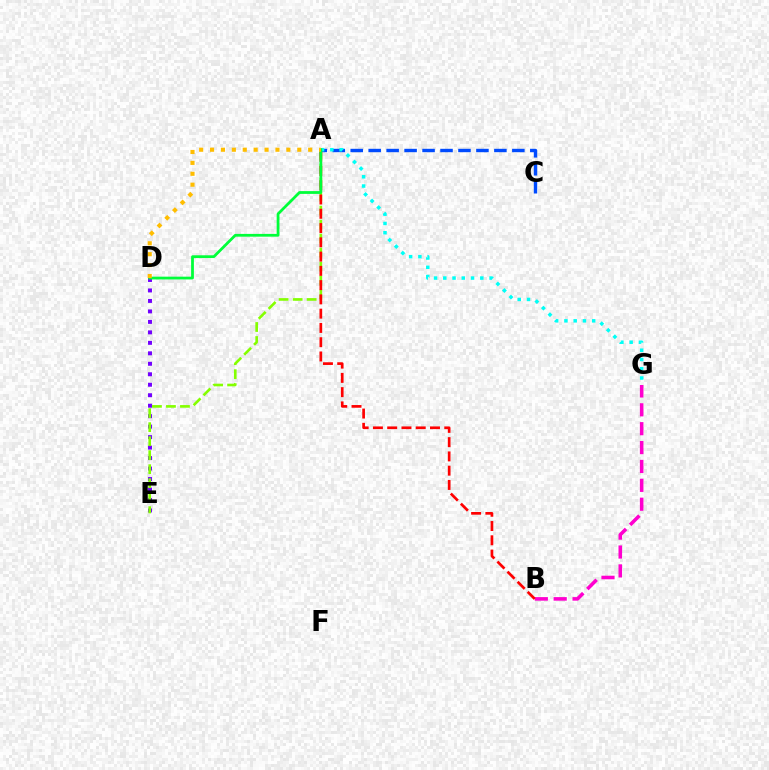{('A', 'C'): [{'color': '#004bff', 'line_style': 'dashed', 'thickness': 2.44}], ('D', 'E'): [{'color': '#7200ff', 'line_style': 'dotted', 'thickness': 2.85}], ('B', 'G'): [{'color': '#ff00cf', 'line_style': 'dashed', 'thickness': 2.57}], ('A', 'E'): [{'color': '#84ff00', 'line_style': 'dashed', 'thickness': 1.9}], ('A', 'G'): [{'color': '#00fff6', 'line_style': 'dotted', 'thickness': 2.52}], ('A', 'B'): [{'color': '#ff0000', 'line_style': 'dashed', 'thickness': 1.94}], ('A', 'D'): [{'color': '#00ff39', 'line_style': 'solid', 'thickness': 1.99}, {'color': '#ffbd00', 'line_style': 'dotted', 'thickness': 2.96}]}